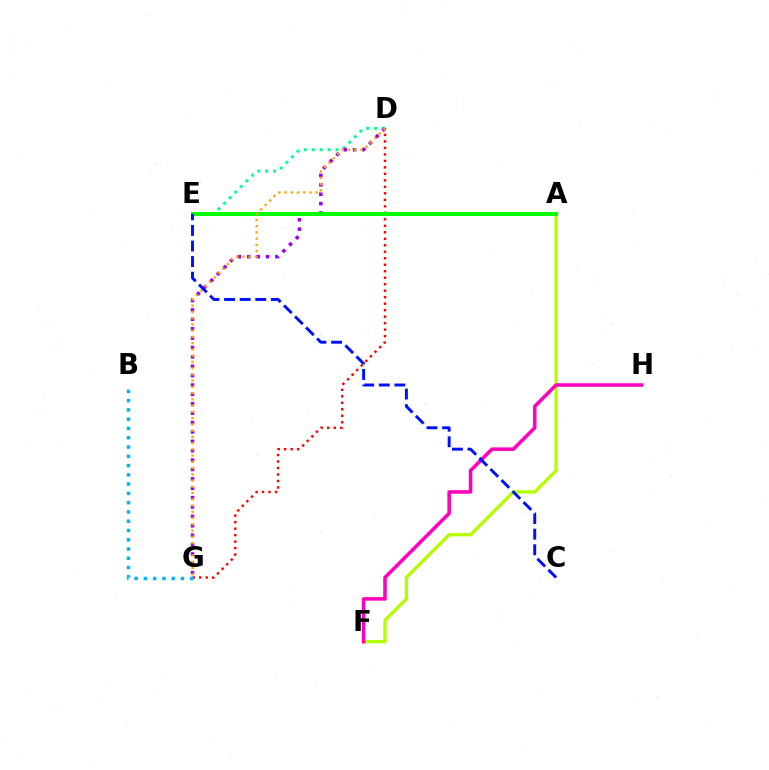{('D', 'E'): [{'color': '#00ff9d', 'line_style': 'dotted', 'thickness': 2.15}], ('A', 'F'): [{'color': '#b3ff00', 'line_style': 'solid', 'thickness': 2.38}], ('D', 'G'): [{'color': '#9b00ff', 'line_style': 'dotted', 'thickness': 2.55}, {'color': '#ff0000', 'line_style': 'dotted', 'thickness': 1.76}, {'color': '#ffa500', 'line_style': 'dotted', 'thickness': 1.7}], ('F', 'H'): [{'color': '#ff00bd', 'line_style': 'solid', 'thickness': 2.56}], ('A', 'E'): [{'color': '#08ff00', 'line_style': 'solid', 'thickness': 2.86}], ('B', 'G'): [{'color': '#00b5ff', 'line_style': 'dotted', 'thickness': 2.52}], ('C', 'E'): [{'color': '#0010ff', 'line_style': 'dashed', 'thickness': 2.12}]}